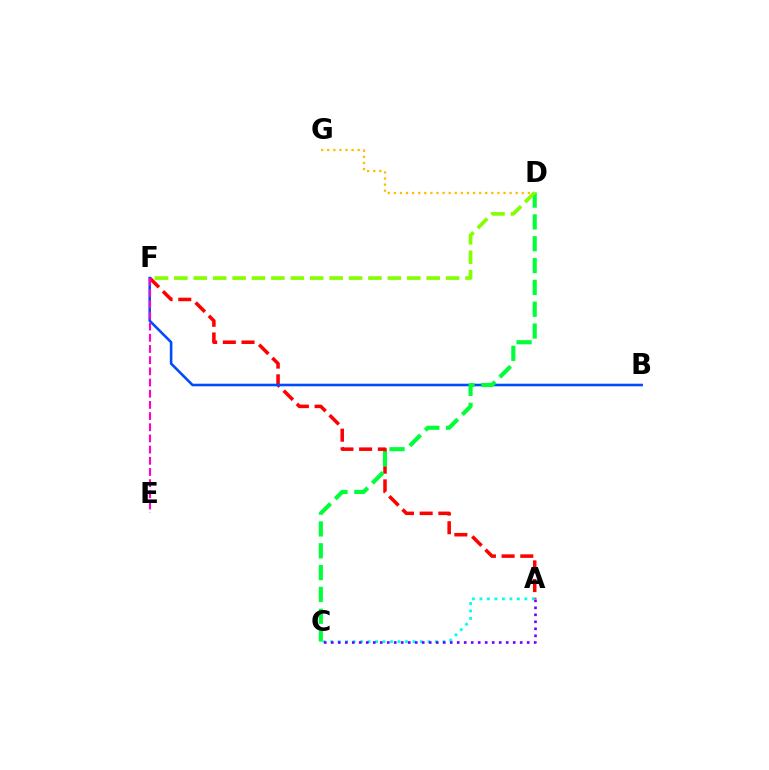{('A', 'F'): [{'color': '#ff0000', 'line_style': 'dashed', 'thickness': 2.54}], ('B', 'F'): [{'color': '#004bff', 'line_style': 'solid', 'thickness': 1.86}], ('E', 'F'): [{'color': '#ff00cf', 'line_style': 'dashed', 'thickness': 1.52}], ('C', 'D'): [{'color': '#00ff39', 'line_style': 'dashed', 'thickness': 2.96}], ('D', 'G'): [{'color': '#ffbd00', 'line_style': 'dotted', 'thickness': 1.65}], ('D', 'F'): [{'color': '#84ff00', 'line_style': 'dashed', 'thickness': 2.64}], ('A', 'C'): [{'color': '#00fff6', 'line_style': 'dotted', 'thickness': 2.03}, {'color': '#7200ff', 'line_style': 'dotted', 'thickness': 1.9}]}